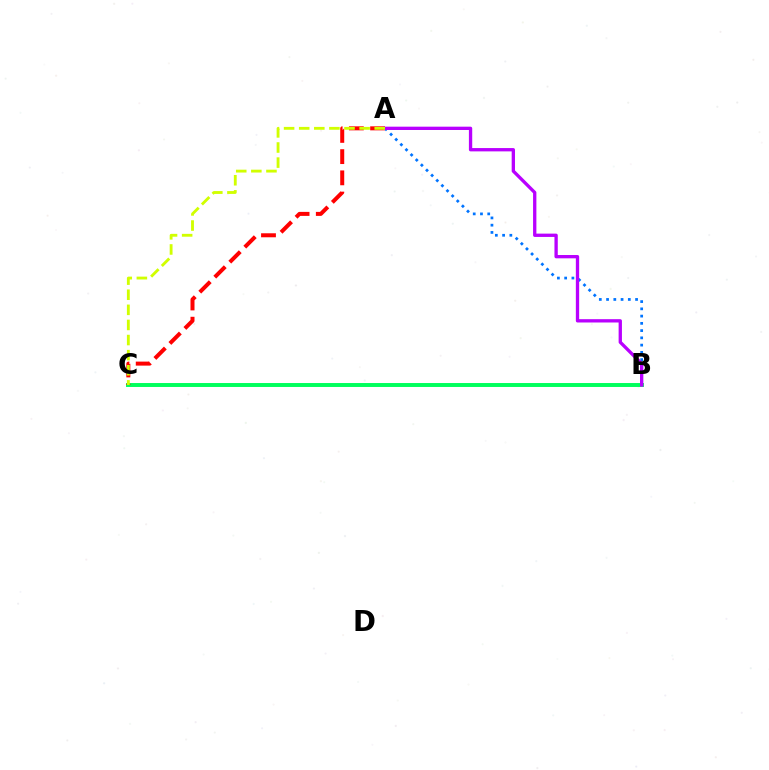{('A', 'B'): [{'color': '#0074ff', 'line_style': 'dotted', 'thickness': 1.97}, {'color': '#b900ff', 'line_style': 'solid', 'thickness': 2.39}], ('B', 'C'): [{'color': '#00ff5c', 'line_style': 'solid', 'thickness': 2.83}], ('A', 'C'): [{'color': '#ff0000', 'line_style': 'dashed', 'thickness': 2.88}, {'color': '#d1ff00', 'line_style': 'dashed', 'thickness': 2.05}]}